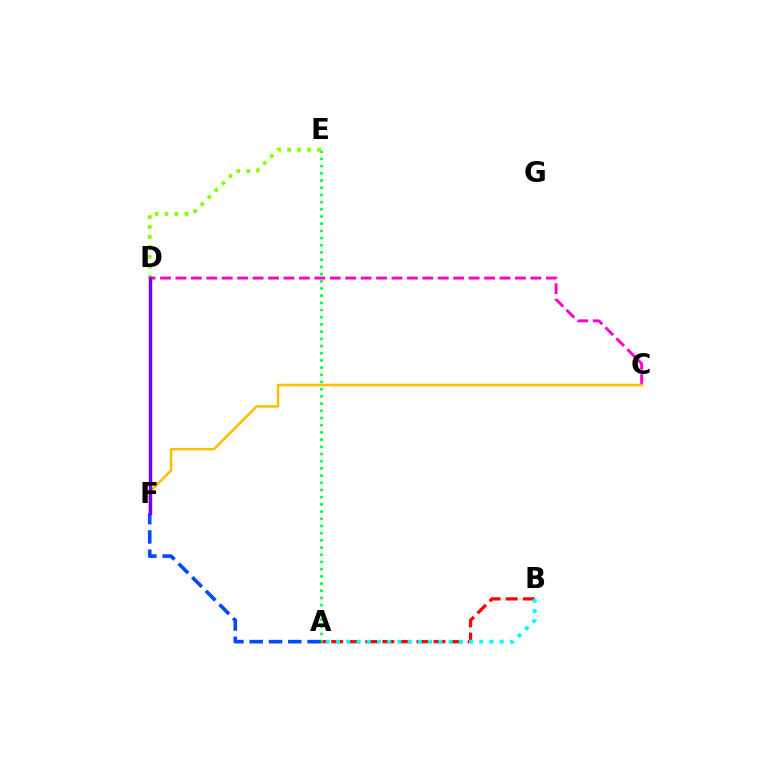{('A', 'B'): [{'color': '#ff0000', 'line_style': 'dashed', 'thickness': 2.32}, {'color': '#00fff6', 'line_style': 'dotted', 'thickness': 2.78}], ('A', 'E'): [{'color': '#00ff39', 'line_style': 'dotted', 'thickness': 1.96}], ('C', 'D'): [{'color': '#ff00cf', 'line_style': 'dashed', 'thickness': 2.1}], ('C', 'F'): [{'color': '#ffbd00', 'line_style': 'solid', 'thickness': 1.81}], ('D', 'E'): [{'color': '#84ff00', 'line_style': 'dotted', 'thickness': 2.7}], ('A', 'F'): [{'color': '#004bff', 'line_style': 'dashed', 'thickness': 2.62}], ('D', 'F'): [{'color': '#7200ff', 'line_style': 'solid', 'thickness': 2.45}]}